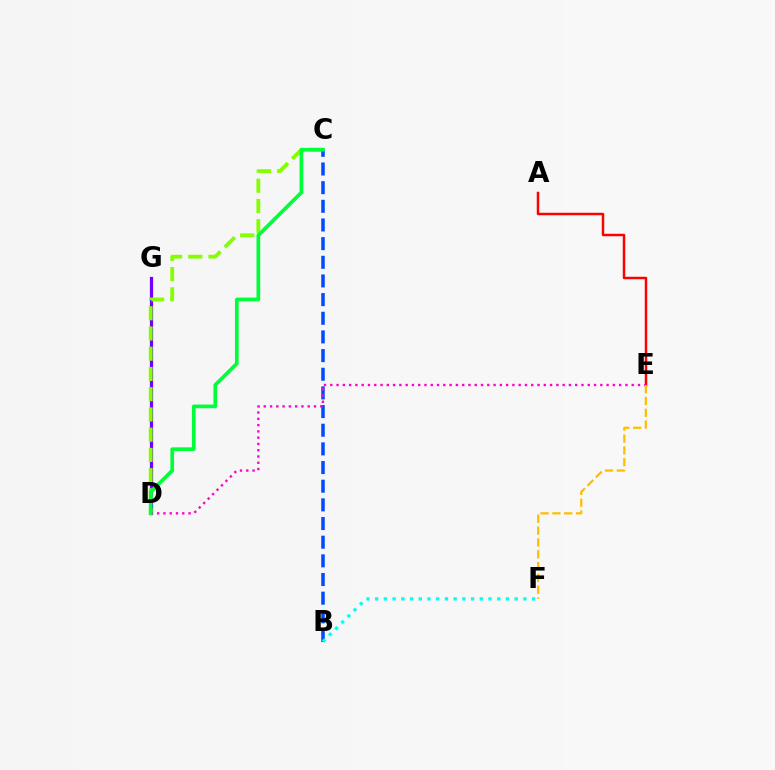{('D', 'G'): [{'color': '#7200ff', 'line_style': 'solid', 'thickness': 2.33}], ('C', 'D'): [{'color': '#84ff00', 'line_style': 'dashed', 'thickness': 2.75}, {'color': '#00ff39', 'line_style': 'solid', 'thickness': 2.66}], ('A', 'E'): [{'color': '#ff0000', 'line_style': 'solid', 'thickness': 1.78}], ('B', 'C'): [{'color': '#004bff', 'line_style': 'dashed', 'thickness': 2.53}], ('D', 'E'): [{'color': '#ff00cf', 'line_style': 'dotted', 'thickness': 1.71}], ('B', 'F'): [{'color': '#00fff6', 'line_style': 'dotted', 'thickness': 2.37}], ('E', 'F'): [{'color': '#ffbd00', 'line_style': 'dashed', 'thickness': 1.61}]}